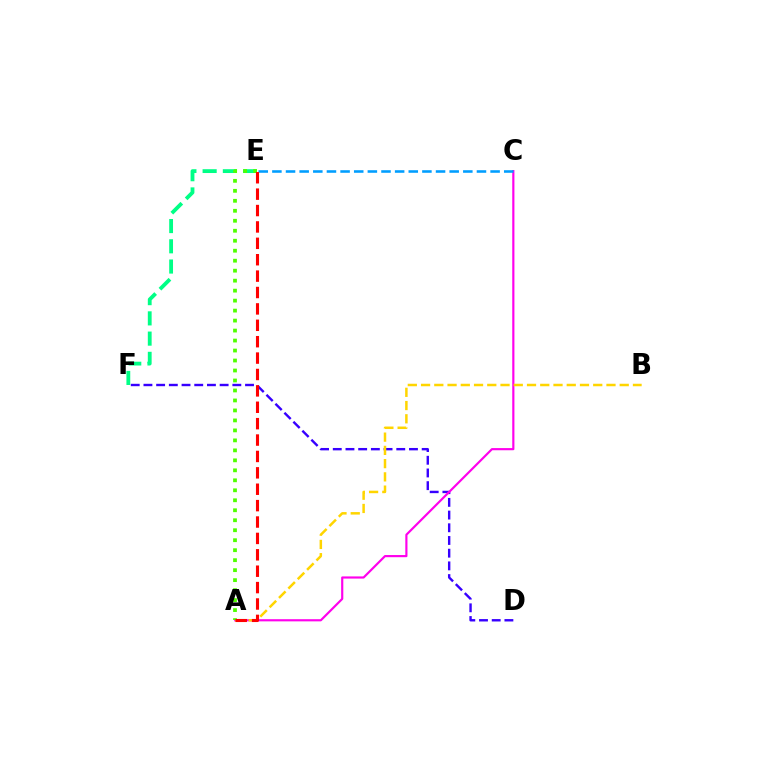{('D', 'F'): [{'color': '#3700ff', 'line_style': 'dashed', 'thickness': 1.73}], ('A', 'C'): [{'color': '#ff00ed', 'line_style': 'solid', 'thickness': 1.56}], ('A', 'B'): [{'color': '#ffd500', 'line_style': 'dashed', 'thickness': 1.8}], ('E', 'F'): [{'color': '#00ff86', 'line_style': 'dashed', 'thickness': 2.75}], ('C', 'E'): [{'color': '#009eff', 'line_style': 'dashed', 'thickness': 1.85}], ('A', 'E'): [{'color': '#4fff00', 'line_style': 'dotted', 'thickness': 2.71}, {'color': '#ff0000', 'line_style': 'dashed', 'thickness': 2.23}]}